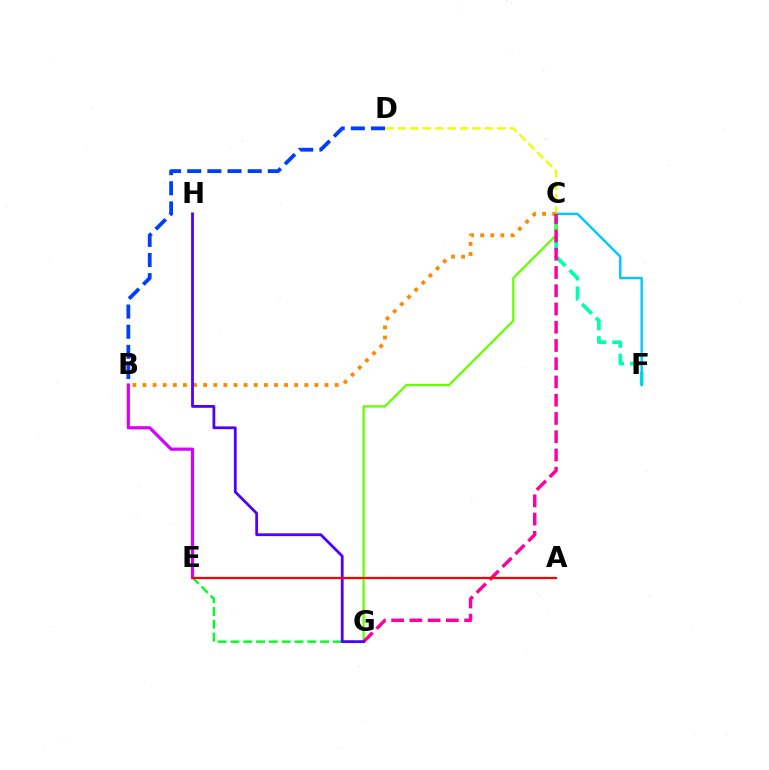{('B', 'C'): [{'color': '#ff8800', 'line_style': 'dotted', 'thickness': 2.75}], ('C', 'F'): [{'color': '#00ffaf', 'line_style': 'dashed', 'thickness': 2.65}, {'color': '#00c7ff', 'line_style': 'solid', 'thickness': 1.73}], ('C', 'D'): [{'color': '#eeff00', 'line_style': 'dashed', 'thickness': 1.69}], ('E', 'G'): [{'color': '#00ff27', 'line_style': 'dashed', 'thickness': 1.74}], ('C', 'G'): [{'color': '#66ff00', 'line_style': 'solid', 'thickness': 1.65}, {'color': '#ff00a0', 'line_style': 'dashed', 'thickness': 2.48}], ('B', 'D'): [{'color': '#003fff', 'line_style': 'dashed', 'thickness': 2.74}], ('B', 'E'): [{'color': '#d600ff', 'line_style': 'solid', 'thickness': 2.29}], ('G', 'H'): [{'color': '#4f00ff', 'line_style': 'solid', 'thickness': 2.01}], ('A', 'E'): [{'color': '#ff0000', 'line_style': 'solid', 'thickness': 1.59}]}